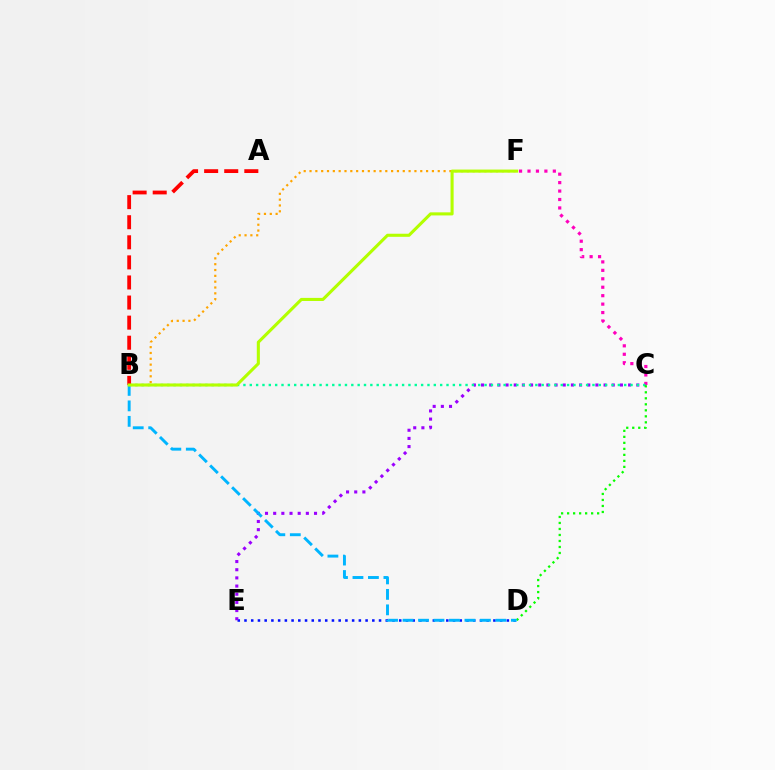{('D', 'E'): [{'color': '#0010ff', 'line_style': 'dotted', 'thickness': 1.83}], ('C', 'E'): [{'color': '#9b00ff', 'line_style': 'dotted', 'thickness': 2.22}], ('C', 'F'): [{'color': '#ff00bd', 'line_style': 'dotted', 'thickness': 2.29}], ('B', 'C'): [{'color': '#00ff9d', 'line_style': 'dotted', 'thickness': 1.72}], ('B', 'F'): [{'color': '#ffa500', 'line_style': 'dotted', 'thickness': 1.58}, {'color': '#b3ff00', 'line_style': 'solid', 'thickness': 2.22}], ('A', 'B'): [{'color': '#ff0000', 'line_style': 'dashed', 'thickness': 2.73}], ('C', 'D'): [{'color': '#08ff00', 'line_style': 'dotted', 'thickness': 1.63}], ('B', 'D'): [{'color': '#00b5ff', 'line_style': 'dashed', 'thickness': 2.1}]}